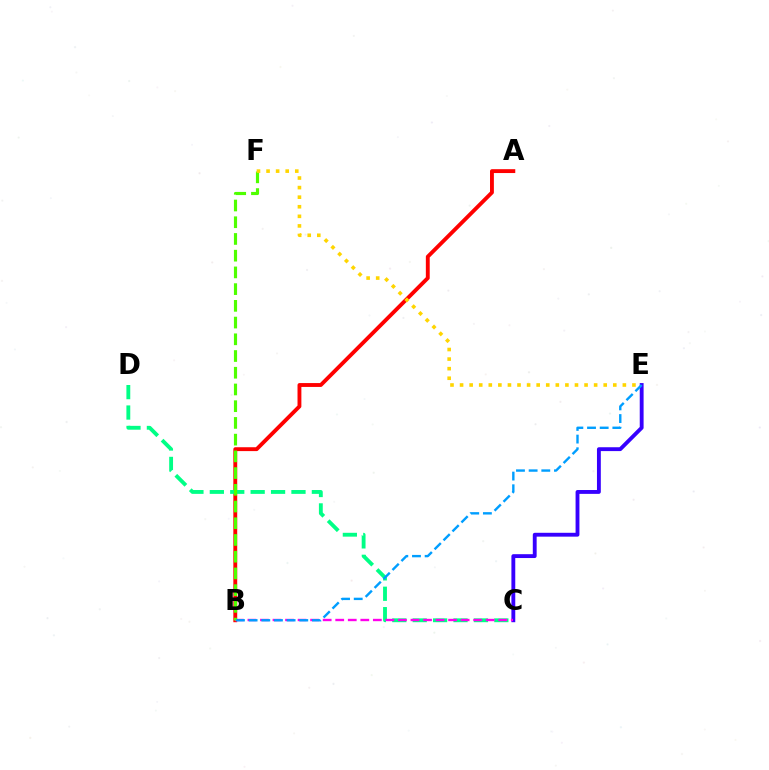{('C', 'E'): [{'color': '#3700ff', 'line_style': 'solid', 'thickness': 2.78}], ('A', 'B'): [{'color': '#ff0000', 'line_style': 'solid', 'thickness': 2.78}], ('C', 'D'): [{'color': '#00ff86', 'line_style': 'dashed', 'thickness': 2.77}], ('B', 'C'): [{'color': '#ff00ed', 'line_style': 'dashed', 'thickness': 1.7}], ('B', 'F'): [{'color': '#4fff00', 'line_style': 'dashed', 'thickness': 2.27}], ('E', 'F'): [{'color': '#ffd500', 'line_style': 'dotted', 'thickness': 2.6}], ('B', 'E'): [{'color': '#009eff', 'line_style': 'dashed', 'thickness': 1.72}]}